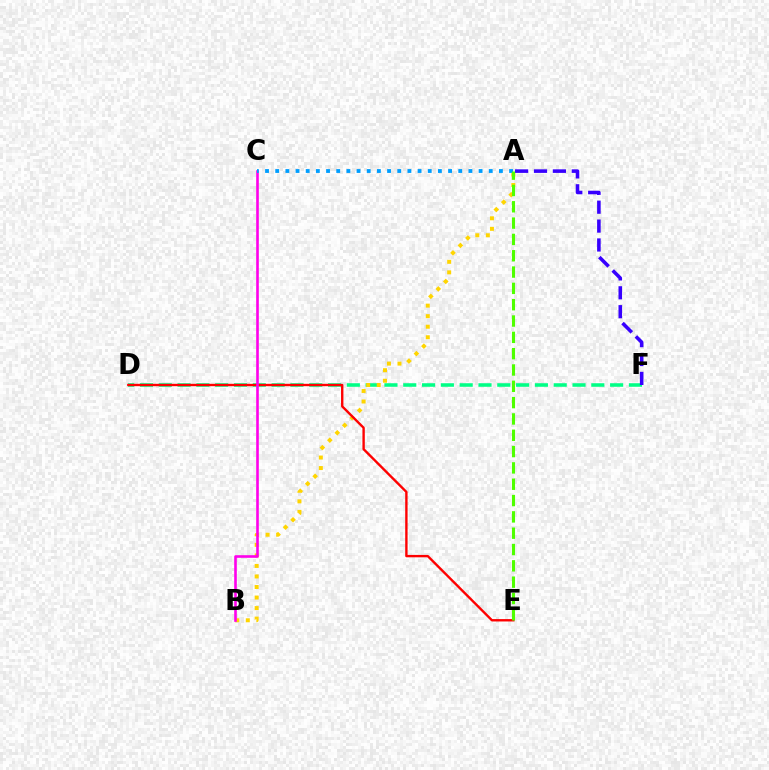{('D', 'F'): [{'color': '#00ff86', 'line_style': 'dashed', 'thickness': 2.55}], ('A', 'B'): [{'color': '#ffd500', 'line_style': 'dotted', 'thickness': 2.86}], ('D', 'E'): [{'color': '#ff0000', 'line_style': 'solid', 'thickness': 1.71}], ('B', 'C'): [{'color': '#ff00ed', 'line_style': 'solid', 'thickness': 1.88}], ('A', 'F'): [{'color': '#3700ff', 'line_style': 'dashed', 'thickness': 2.57}], ('A', 'C'): [{'color': '#009eff', 'line_style': 'dotted', 'thickness': 2.76}], ('A', 'E'): [{'color': '#4fff00', 'line_style': 'dashed', 'thickness': 2.22}]}